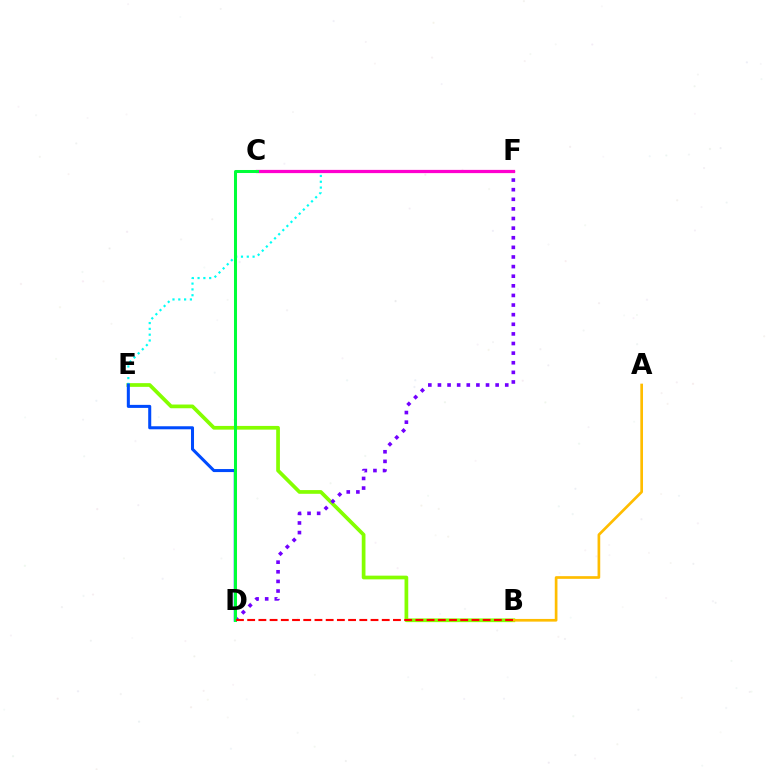{('B', 'E'): [{'color': '#84ff00', 'line_style': 'solid', 'thickness': 2.67}], ('E', 'F'): [{'color': '#00fff6', 'line_style': 'dotted', 'thickness': 1.58}], ('D', 'F'): [{'color': '#7200ff', 'line_style': 'dotted', 'thickness': 2.61}], ('C', 'F'): [{'color': '#ff00cf', 'line_style': 'solid', 'thickness': 2.33}], ('D', 'E'): [{'color': '#004bff', 'line_style': 'solid', 'thickness': 2.19}], ('C', 'D'): [{'color': '#00ff39', 'line_style': 'solid', 'thickness': 2.17}], ('A', 'B'): [{'color': '#ffbd00', 'line_style': 'solid', 'thickness': 1.93}], ('B', 'D'): [{'color': '#ff0000', 'line_style': 'dashed', 'thickness': 1.52}]}